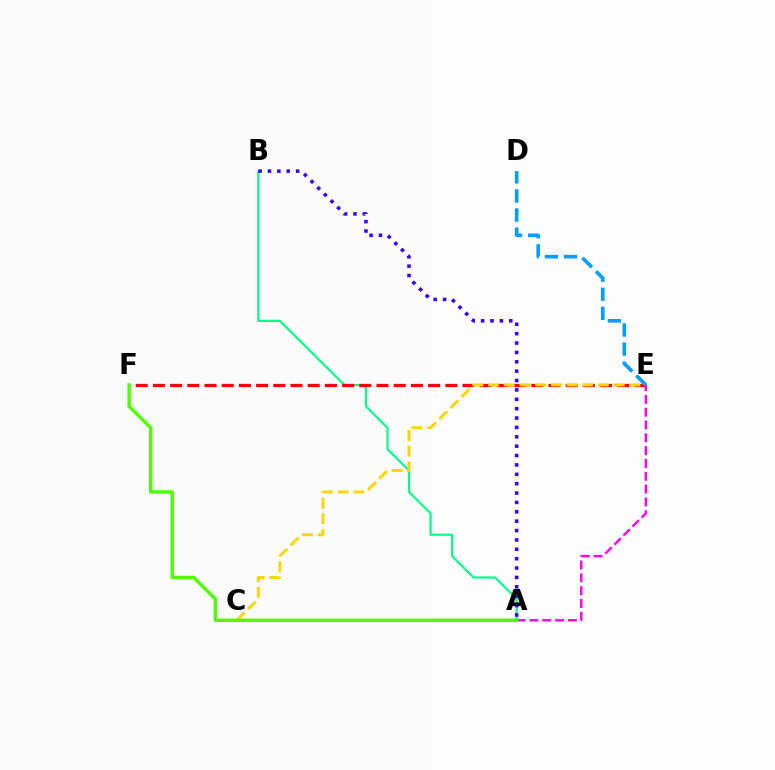{('A', 'B'): [{'color': '#00ff86', 'line_style': 'solid', 'thickness': 1.56}, {'color': '#3700ff', 'line_style': 'dotted', 'thickness': 2.55}], ('E', 'F'): [{'color': '#ff0000', 'line_style': 'dashed', 'thickness': 2.34}], ('C', 'E'): [{'color': '#ffd500', 'line_style': 'dashed', 'thickness': 2.13}], ('A', 'E'): [{'color': '#ff00ed', 'line_style': 'dashed', 'thickness': 1.74}], ('D', 'E'): [{'color': '#009eff', 'line_style': 'dashed', 'thickness': 2.59}], ('A', 'F'): [{'color': '#4fff00', 'line_style': 'solid', 'thickness': 2.46}]}